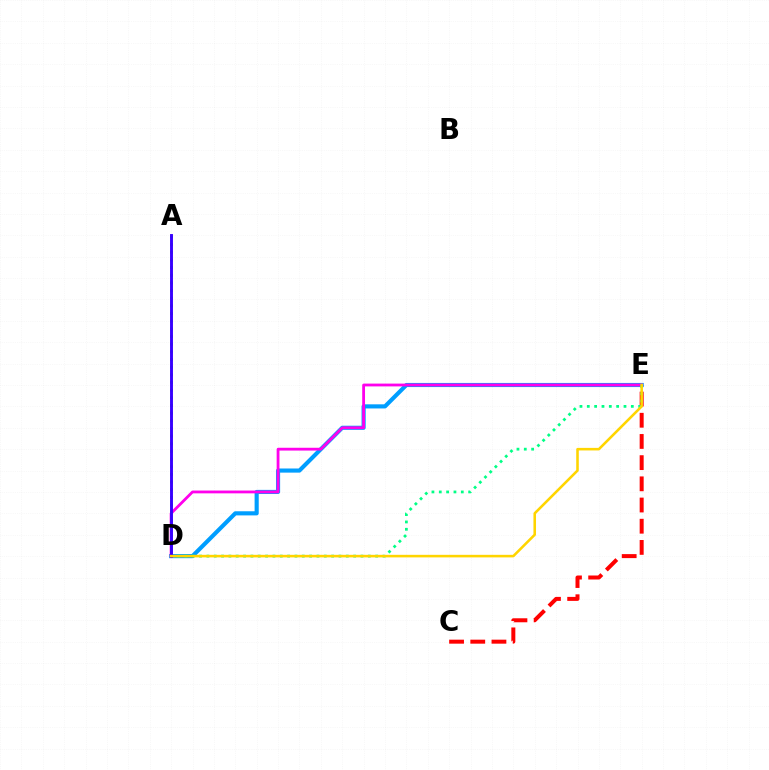{('D', 'E'): [{'color': '#009eff', 'line_style': 'solid', 'thickness': 2.97}, {'color': '#ff00ed', 'line_style': 'solid', 'thickness': 2.02}, {'color': '#00ff86', 'line_style': 'dotted', 'thickness': 1.99}, {'color': '#ffd500', 'line_style': 'solid', 'thickness': 1.85}], ('A', 'D'): [{'color': '#4fff00', 'line_style': 'dotted', 'thickness': 2.08}, {'color': '#3700ff', 'line_style': 'solid', 'thickness': 2.09}], ('C', 'E'): [{'color': '#ff0000', 'line_style': 'dashed', 'thickness': 2.88}]}